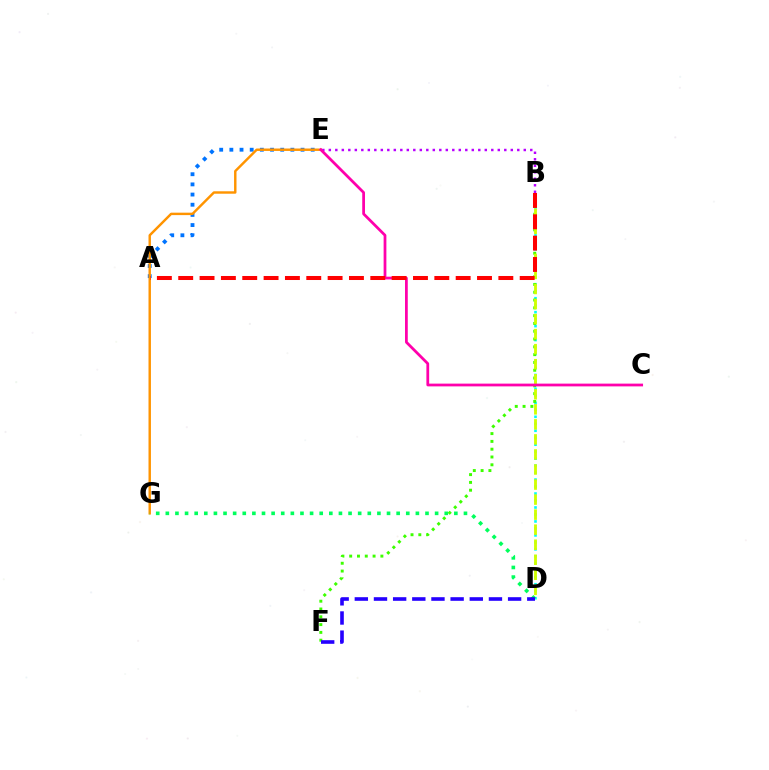{('B', 'D'): [{'color': '#00fff6', 'line_style': 'dotted', 'thickness': 1.9}, {'color': '#d1ff00', 'line_style': 'dashed', 'thickness': 2.04}], ('A', 'E'): [{'color': '#0074ff', 'line_style': 'dotted', 'thickness': 2.76}], ('E', 'G'): [{'color': '#ff9400', 'line_style': 'solid', 'thickness': 1.75}], ('B', 'E'): [{'color': '#b900ff', 'line_style': 'dotted', 'thickness': 1.77}], ('D', 'G'): [{'color': '#00ff5c', 'line_style': 'dotted', 'thickness': 2.61}], ('B', 'F'): [{'color': '#3dff00', 'line_style': 'dotted', 'thickness': 2.12}], ('C', 'E'): [{'color': '#ff00ac', 'line_style': 'solid', 'thickness': 1.99}], ('A', 'B'): [{'color': '#ff0000', 'line_style': 'dashed', 'thickness': 2.9}], ('D', 'F'): [{'color': '#2500ff', 'line_style': 'dashed', 'thickness': 2.6}]}